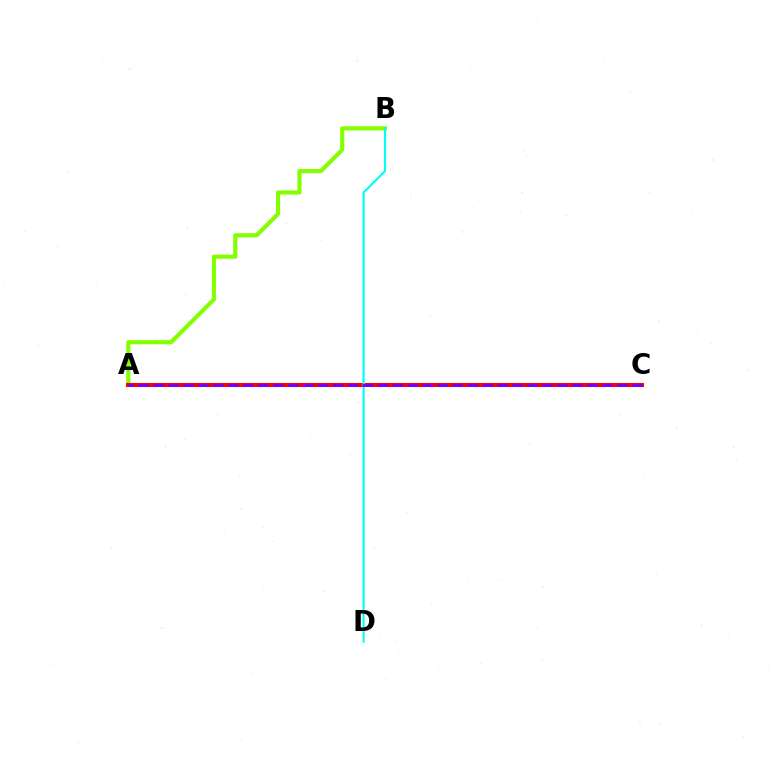{('A', 'B'): [{'color': '#84ff00', 'line_style': 'solid', 'thickness': 2.98}], ('A', 'C'): [{'color': '#ff0000', 'line_style': 'solid', 'thickness': 2.91}, {'color': '#7200ff', 'line_style': 'dashed', 'thickness': 2.03}], ('B', 'D'): [{'color': '#00fff6', 'line_style': 'solid', 'thickness': 1.53}]}